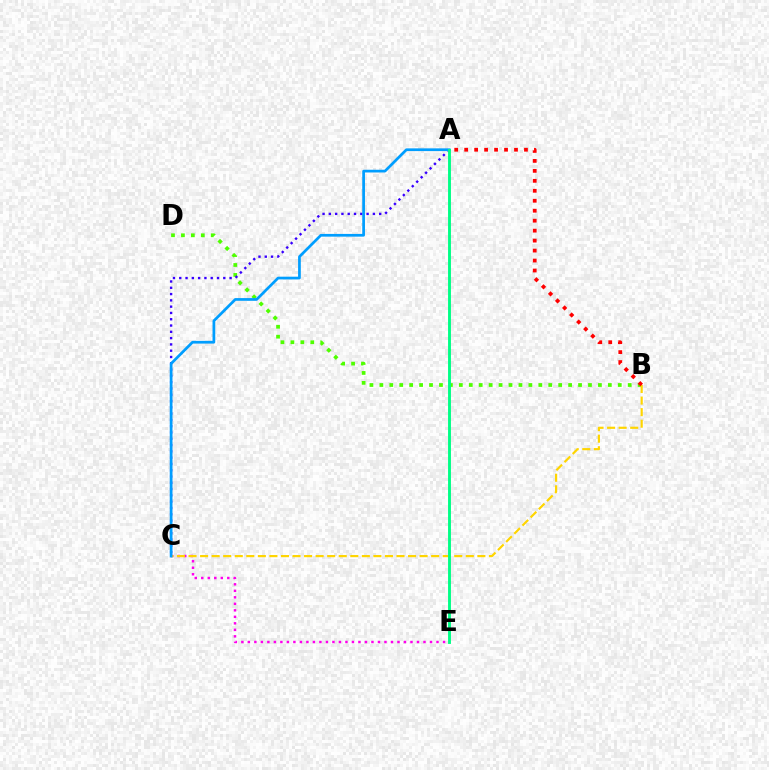{('B', 'D'): [{'color': '#4fff00', 'line_style': 'dotted', 'thickness': 2.7}], ('C', 'E'): [{'color': '#ff00ed', 'line_style': 'dotted', 'thickness': 1.77}], ('B', 'C'): [{'color': '#ffd500', 'line_style': 'dashed', 'thickness': 1.57}], ('A', 'C'): [{'color': '#3700ff', 'line_style': 'dotted', 'thickness': 1.71}, {'color': '#009eff', 'line_style': 'solid', 'thickness': 1.96}], ('A', 'E'): [{'color': '#00ff86', 'line_style': 'solid', 'thickness': 2.09}], ('A', 'B'): [{'color': '#ff0000', 'line_style': 'dotted', 'thickness': 2.71}]}